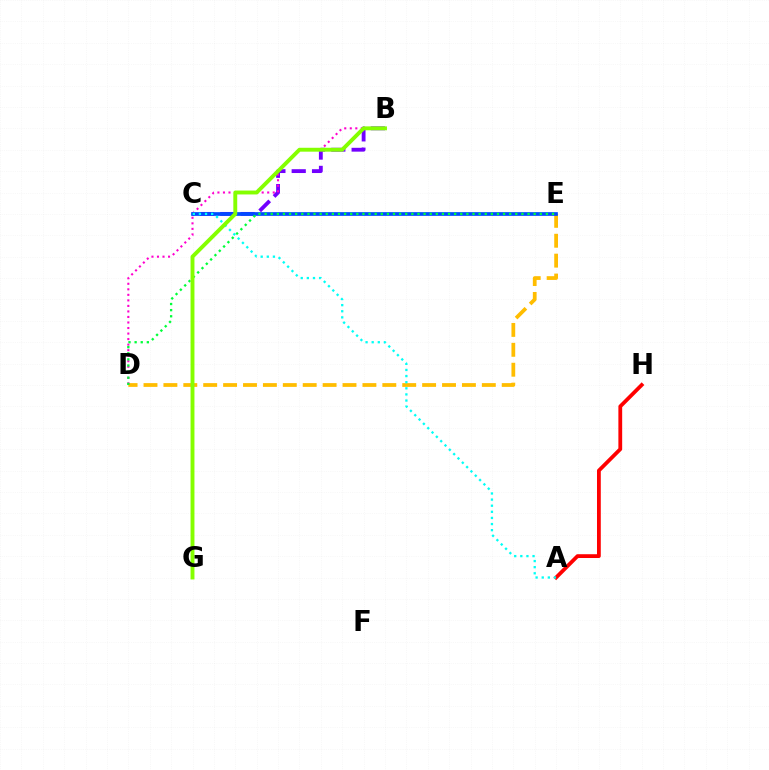{('D', 'E'): [{'color': '#ffbd00', 'line_style': 'dashed', 'thickness': 2.7}, {'color': '#00ff39', 'line_style': 'dotted', 'thickness': 1.66}], ('A', 'H'): [{'color': '#ff0000', 'line_style': 'solid', 'thickness': 2.73}], ('B', 'C'): [{'color': '#7200ff', 'line_style': 'dashed', 'thickness': 2.76}], ('B', 'D'): [{'color': '#ff00cf', 'line_style': 'dotted', 'thickness': 1.5}], ('C', 'E'): [{'color': '#004bff', 'line_style': 'solid', 'thickness': 2.67}], ('A', 'C'): [{'color': '#00fff6', 'line_style': 'dotted', 'thickness': 1.66}], ('B', 'G'): [{'color': '#84ff00', 'line_style': 'solid', 'thickness': 2.81}]}